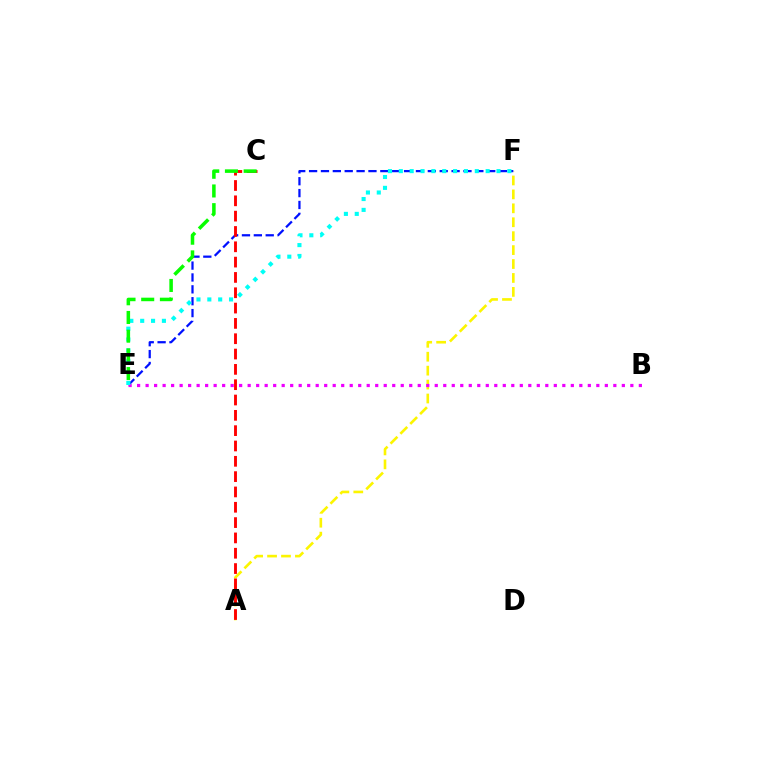{('A', 'F'): [{'color': '#fcf500', 'line_style': 'dashed', 'thickness': 1.89}], ('E', 'F'): [{'color': '#0010ff', 'line_style': 'dashed', 'thickness': 1.61}, {'color': '#00fff6', 'line_style': 'dotted', 'thickness': 2.95}], ('B', 'E'): [{'color': '#ee00ff', 'line_style': 'dotted', 'thickness': 2.31}], ('A', 'C'): [{'color': '#ff0000', 'line_style': 'dashed', 'thickness': 2.08}], ('C', 'E'): [{'color': '#08ff00', 'line_style': 'dashed', 'thickness': 2.54}]}